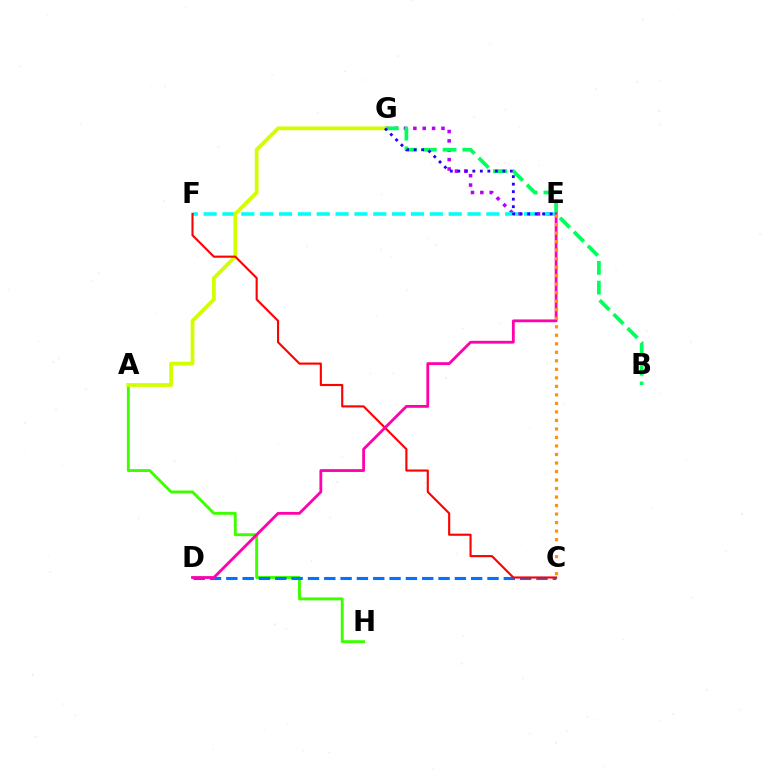{('E', 'G'): [{'color': '#b900ff', 'line_style': 'dotted', 'thickness': 2.55}, {'color': '#2500ff', 'line_style': 'dotted', 'thickness': 2.04}], ('B', 'G'): [{'color': '#00ff5c', 'line_style': 'dashed', 'thickness': 2.68}], ('A', 'H'): [{'color': '#3dff00', 'line_style': 'solid', 'thickness': 2.09}], ('E', 'F'): [{'color': '#00fff6', 'line_style': 'dashed', 'thickness': 2.56}], ('C', 'D'): [{'color': '#0074ff', 'line_style': 'dashed', 'thickness': 2.22}], ('A', 'G'): [{'color': '#d1ff00', 'line_style': 'solid', 'thickness': 2.72}], ('C', 'F'): [{'color': '#ff0000', 'line_style': 'solid', 'thickness': 1.53}], ('D', 'E'): [{'color': '#ff00ac', 'line_style': 'solid', 'thickness': 2.01}], ('C', 'E'): [{'color': '#ff9400', 'line_style': 'dotted', 'thickness': 2.31}]}